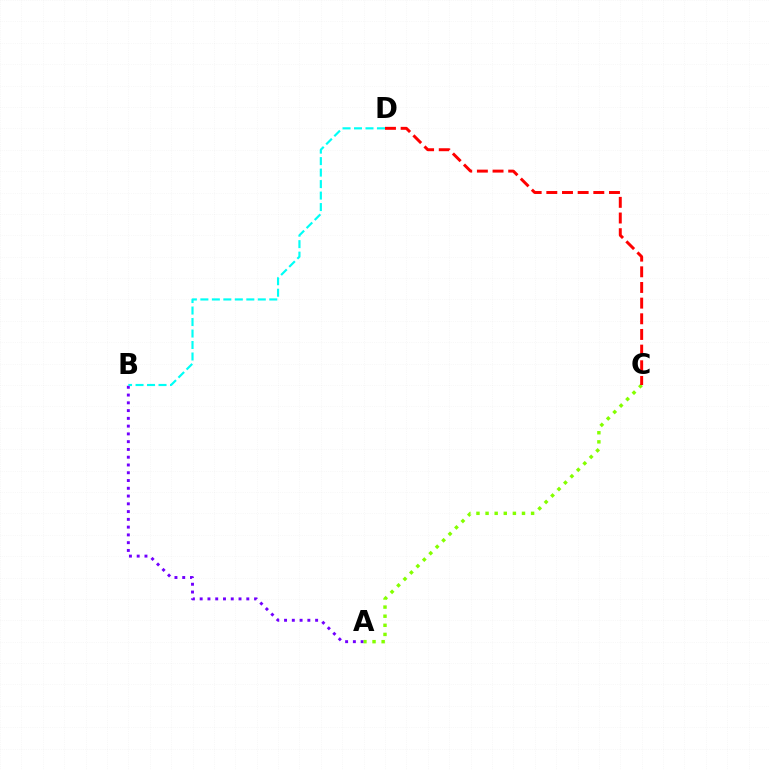{('A', 'B'): [{'color': '#7200ff', 'line_style': 'dotted', 'thickness': 2.11}], ('A', 'C'): [{'color': '#84ff00', 'line_style': 'dotted', 'thickness': 2.47}], ('C', 'D'): [{'color': '#ff0000', 'line_style': 'dashed', 'thickness': 2.13}], ('B', 'D'): [{'color': '#00fff6', 'line_style': 'dashed', 'thickness': 1.56}]}